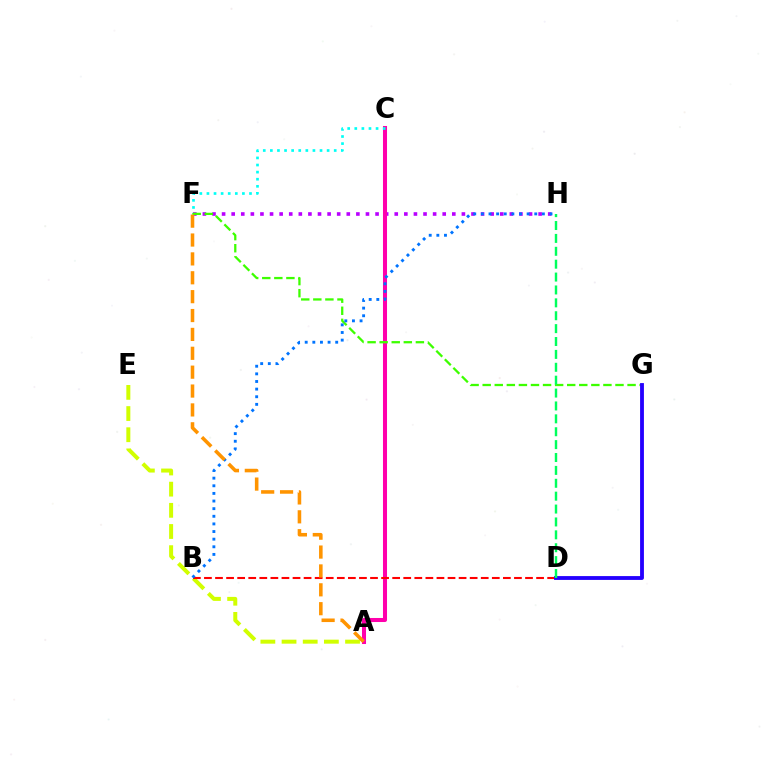{('A', 'E'): [{'color': '#d1ff00', 'line_style': 'dashed', 'thickness': 2.88}], ('F', 'H'): [{'color': '#b900ff', 'line_style': 'dotted', 'thickness': 2.61}], ('A', 'C'): [{'color': '#ff00ac', 'line_style': 'solid', 'thickness': 2.91}], ('C', 'F'): [{'color': '#00fff6', 'line_style': 'dotted', 'thickness': 1.93}], ('F', 'G'): [{'color': '#3dff00', 'line_style': 'dashed', 'thickness': 1.64}], ('B', 'D'): [{'color': '#ff0000', 'line_style': 'dashed', 'thickness': 1.5}], ('D', 'G'): [{'color': '#2500ff', 'line_style': 'solid', 'thickness': 2.76}], ('B', 'H'): [{'color': '#0074ff', 'line_style': 'dotted', 'thickness': 2.07}], ('D', 'H'): [{'color': '#00ff5c', 'line_style': 'dashed', 'thickness': 1.75}], ('A', 'F'): [{'color': '#ff9400', 'line_style': 'dashed', 'thickness': 2.56}]}